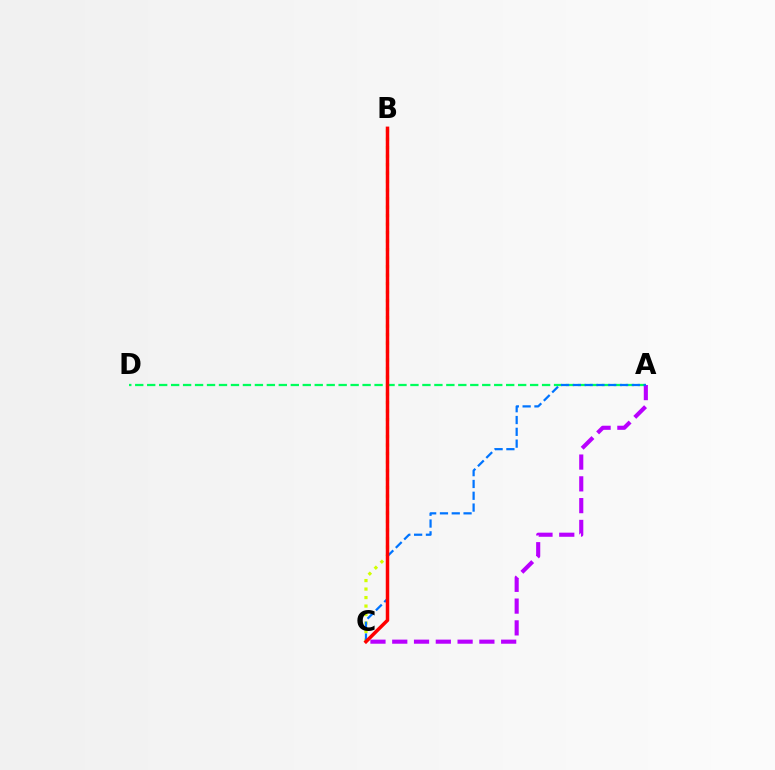{('B', 'C'): [{'color': '#d1ff00', 'line_style': 'dotted', 'thickness': 2.31}, {'color': '#ff0000', 'line_style': 'solid', 'thickness': 2.51}], ('A', 'D'): [{'color': '#00ff5c', 'line_style': 'dashed', 'thickness': 1.63}], ('A', 'C'): [{'color': '#b900ff', 'line_style': 'dashed', 'thickness': 2.96}, {'color': '#0074ff', 'line_style': 'dashed', 'thickness': 1.6}]}